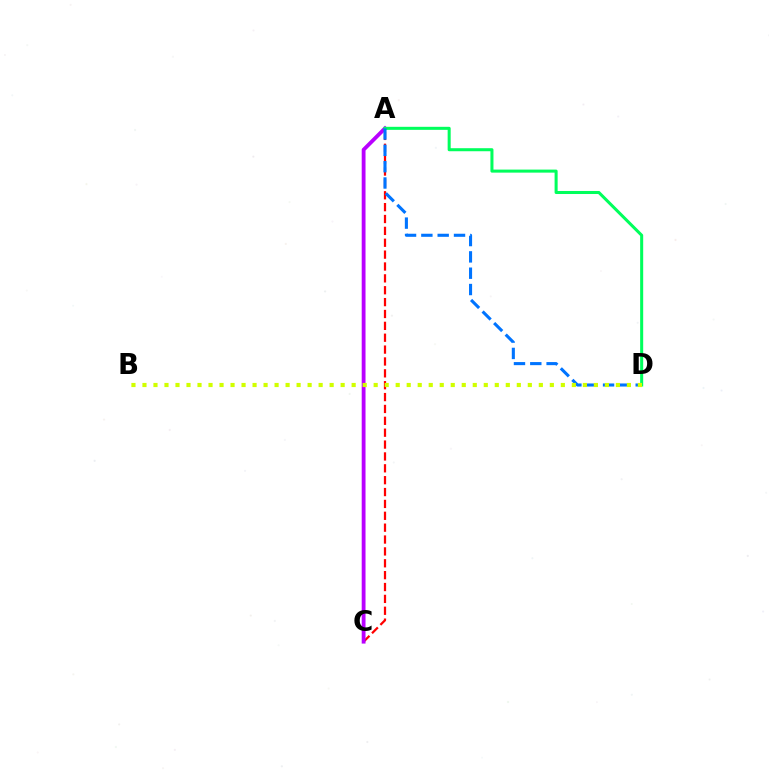{('A', 'C'): [{'color': '#ff0000', 'line_style': 'dashed', 'thickness': 1.61}, {'color': '#b900ff', 'line_style': 'solid', 'thickness': 2.75}], ('A', 'D'): [{'color': '#00ff5c', 'line_style': 'solid', 'thickness': 2.19}, {'color': '#0074ff', 'line_style': 'dashed', 'thickness': 2.22}], ('B', 'D'): [{'color': '#d1ff00', 'line_style': 'dotted', 'thickness': 2.99}]}